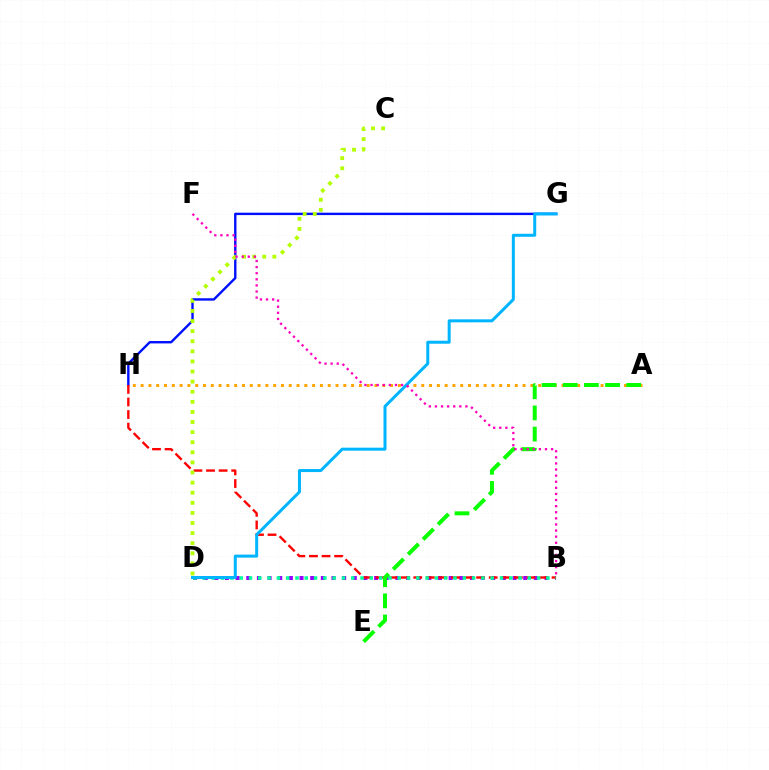{('G', 'H'): [{'color': '#0010ff', 'line_style': 'solid', 'thickness': 1.73}], ('A', 'H'): [{'color': '#ffa500', 'line_style': 'dotted', 'thickness': 2.12}], ('B', 'D'): [{'color': '#9b00ff', 'line_style': 'dotted', 'thickness': 2.89}, {'color': '#00ff9d', 'line_style': 'dotted', 'thickness': 2.53}], ('B', 'H'): [{'color': '#ff0000', 'line_style': 'dashed', 'thickness': 1.71}], ('A', 'E'): [{'color': '#08ff00', 'line_style': 'dashed', 'thickness': 2.87}], ('C', 'D'): [{'color': '#b3ff00', 'line_style': 'dotted', 'thickness': 2.74}], ('D', 'G'): [{'color': '#00b5ff', 'line_style': 'solid', 'thickness': 2.17}], ('B', 'F'): [{'color': '#ff00bd', 'line_style': 'dotted', 'thickness': 1.66}]}